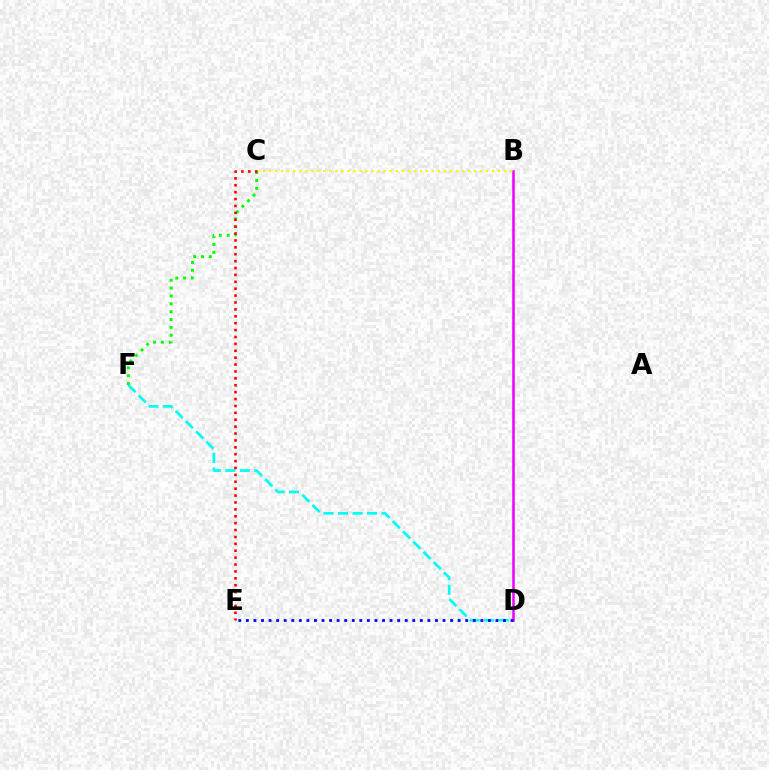{('D', 'F'): [{'color': '#00fff6', 'line_style': 'dashed', 'thickness': 1.97}], ('C', 'F'): [{'color': '#08ff00', 'line_style': 'dotted', 'thickness': 2.13}], ('B', 'D'): [{'color': '#ee00ff', 'line_style': 'solid', 'thickness': 1.81}], ('B', 'C'): [{'color': '#fcf500', 'line_style': 'dotted', 'thickness': 1.64}], ('C', 'E'): [{'color': '#ff0000', 'line_style': 'dotted', 'thickness': 1.87}], ('D', 'E'): [{'color': '#0010ff', 'line_style': 'dotted', 'thickness': 2.05}]}